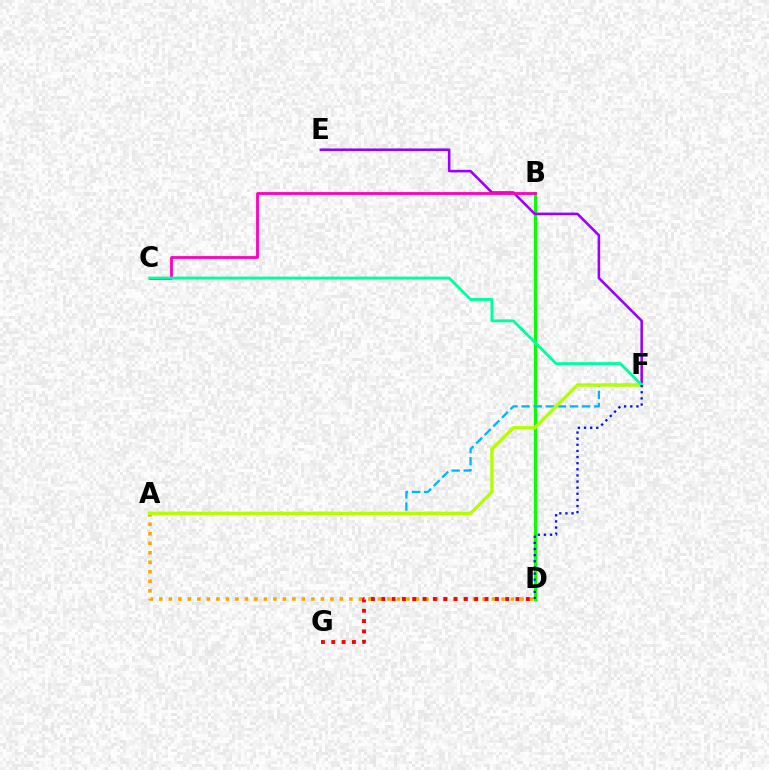{('B', 'D'): [{'color': '#08ff00', 'line_style': 'solid', 'thickness': 2.23}], ('A', 'D'): [{'color': '#ffa500', 'line_style': 'dotted', 'thickness': 2.58}], ('A', 'F'): [{'color': '#00b5ff', 'line_style': 'dashed', 'thickness': 1.65}, {'color': '#b3ff00', 'line_style': 'solid', 'thickness': 2.41}], ('E', 'F'): [{'color': '#9b00ff', 'line_style': 'solid', 'thickness': 1.85}], ('B', 'C'): [{'color': '#ff00bd', 'line_style': 'solid', 'thickness': 2.02}], ('C', 'F'): [{'color': '#00ff9d', 'line_style': 'solid', 'thickness': 2.08}], ('D', 'G'): [{'color': '#ff0000', 'line_style': 'dotted', 'thickness': 2.81}], ('D', 'F'): [{'color': '#0010ff', 'line_style': 'dotted', 'thickness': 1.66}]}